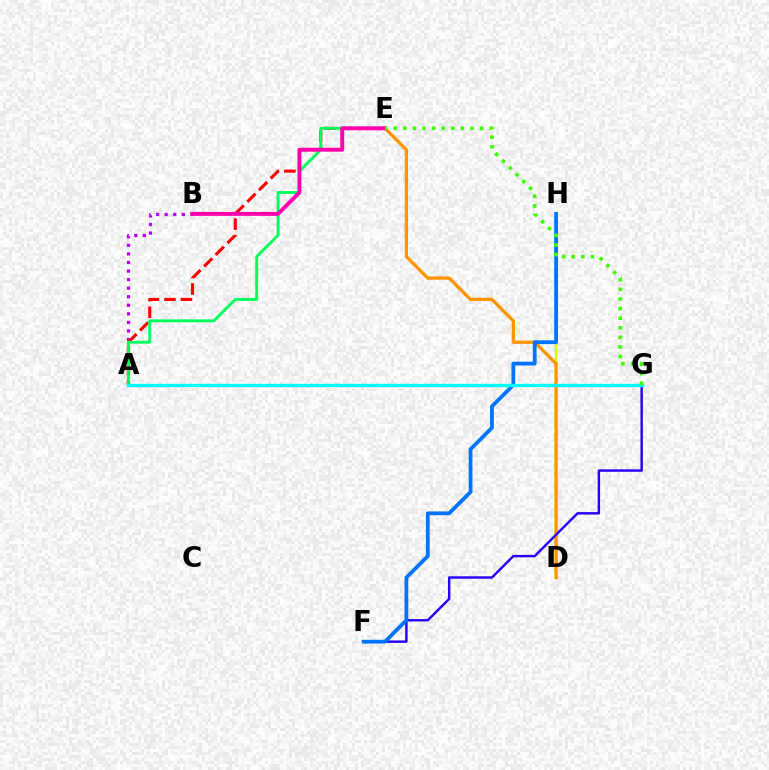{('D', 'H'): [{'color': '#d1ff00', 'line_style': 'solid', 'thickness': 1.68}], ('D', 'E'): [{'color': '#ff9400', 'line_style': 'solid', 'thickness': 2.37}], ('A', 'B'): [{'color': '#b900ff', 'line_style': 'dotted', 'thickness': 2.33}], ('A', 'E'): [{'color': '#ff0000', 'line_style': 'dashed', 'thickness': 2.24}, {'color': '#00ff5c', 'line_style': 'solid', 'thickness': 2.06}], ('F', 'G'): [{'color': '#2500ff', 'line_style': 'solid', 'thickness': 1.75}], ('B', 'E'): [{'color': '#ff00ac', 'line_style': 'solid', 'thickness': 2.82}], ('F', 'H'): [{'color': '#0074ff', 'line_style': 'solid', 'thickness': 2.73}], ('A', 'G'): [{'color': '#00fff6', 'line_style': 'solid', 'thickness': 2.42}], ('E', 'G'): [{'color': '#3dff00', 'line_style': 'dotted', 'thickness': 2.61}]}